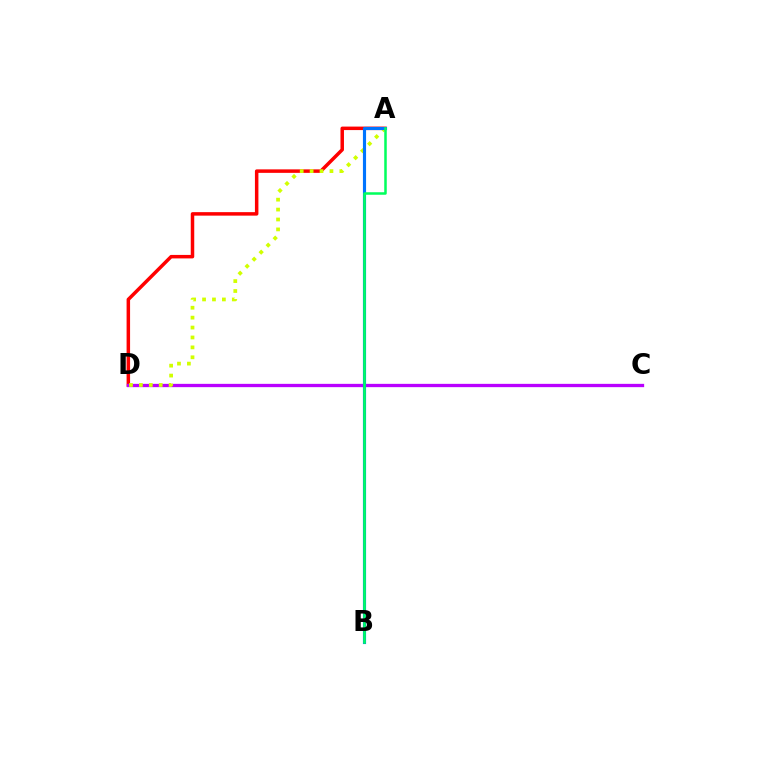{('A', 'D'): [{'color': '#ff0000', 'line_style': 'solid', 'thickness': 2.51}, {'color': '#d1ff00', 'line_style': 'dotted', 'thickness': 2.69}], ('C', 'D'): [{'color': '#b900ff', 'line_style': 'solid', 'thickness': 2.38}], ('A', 'B'): [{'color': '#0074ff', 'line_style': 'solid', 'thickness': 2.26}, {'color': '#00ff5c', 'line_style': 'solid', 'thickness': 1.81}]}